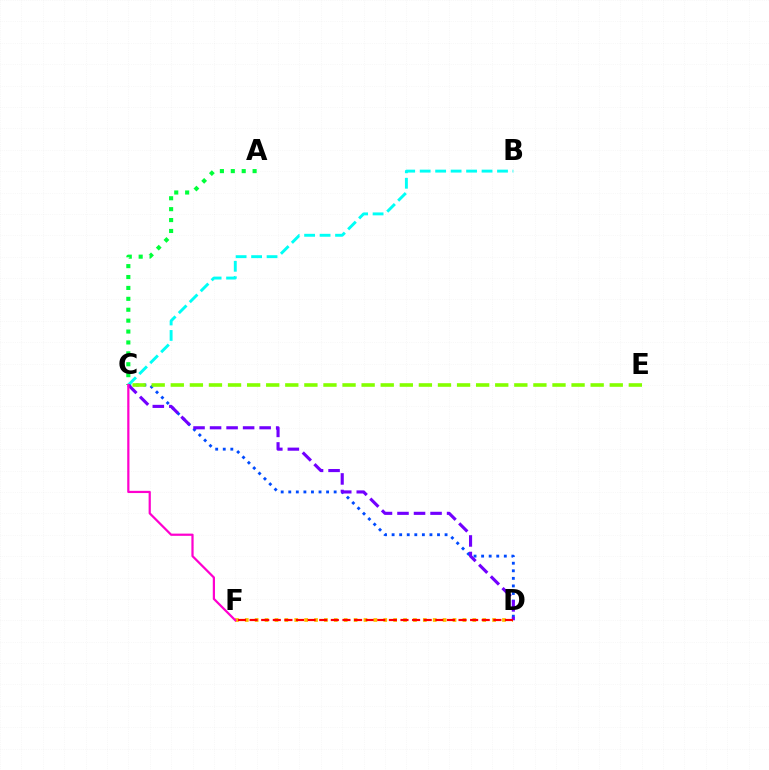{('C', 'D'): [{'color': '#004bff', 'line_style': 'dotted', 'thickness': 2.06}, {'color': '#7200ff', 'line_style': 'dashed', 'thickness': 2.25}], ('B', 'C'): [{'color': '#00fff6', 'line_style': 'dashed', 'thickness': 2.1}], ('D', 'F'): [{'color': '#ffbd00', 'line_style': 'dotted', 'thickness': 2.69}, {'color': '#ff0000', 'line_style': 'dashed', 'thickness': 1.58}], ('A', 'C'): [{'color': '#00ff39', 'line_style': 'dotted', 'thickness': 2.96}], ('C', 'E'): [{'color': '#84ff00', 'line_style': 'dashed', 'thickness': 2.59}], ('C', 'F'): [{'color': '#ff00cf', 'line_style': 'solid', 'thickness': 1.6}]}